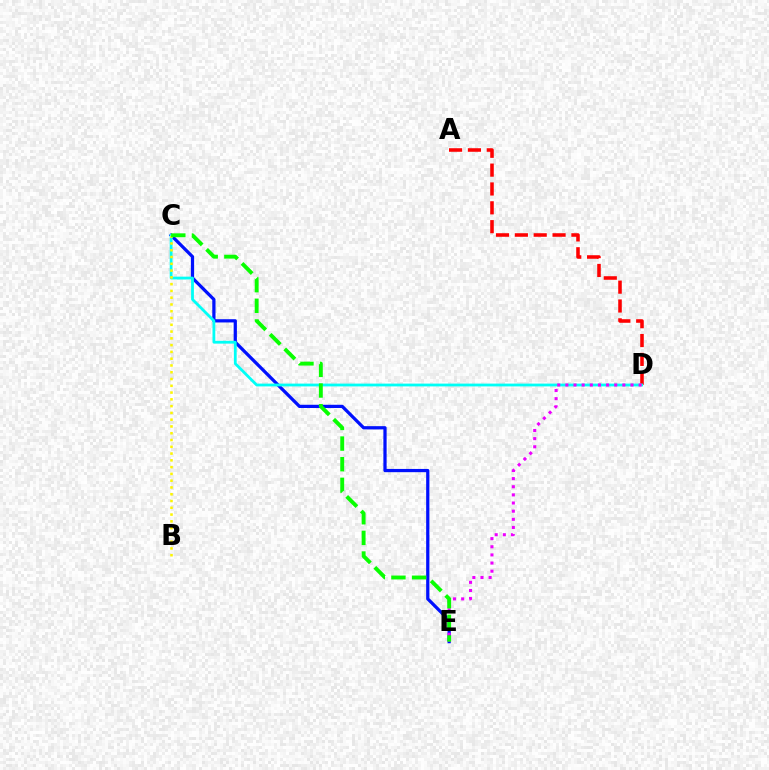{('A', 'D'): [{'color': '#ff0000', 'line_style': 'dashed', 'thickness': 2.56}], ('C', 'E'): [{'color': '#0010ff', 'line_style': 'solid', 'thickness': 2.33}, {'color': '#08ff00', 'line_style': 'dashed', 'thickness': 2.8}], ('C', 'D'): [{'color': '#00fff6', 'line_style': 'solid', 'thickness': 2.01}], ('B', 'C'): [{'color': '#fcf500', 'line_style': 'dotted', 'thickness': 1.84}], ('D', 'E'): [{'color': '#ee00ff', 'line_style': 'dotted', 'thickness': 2.21}]}